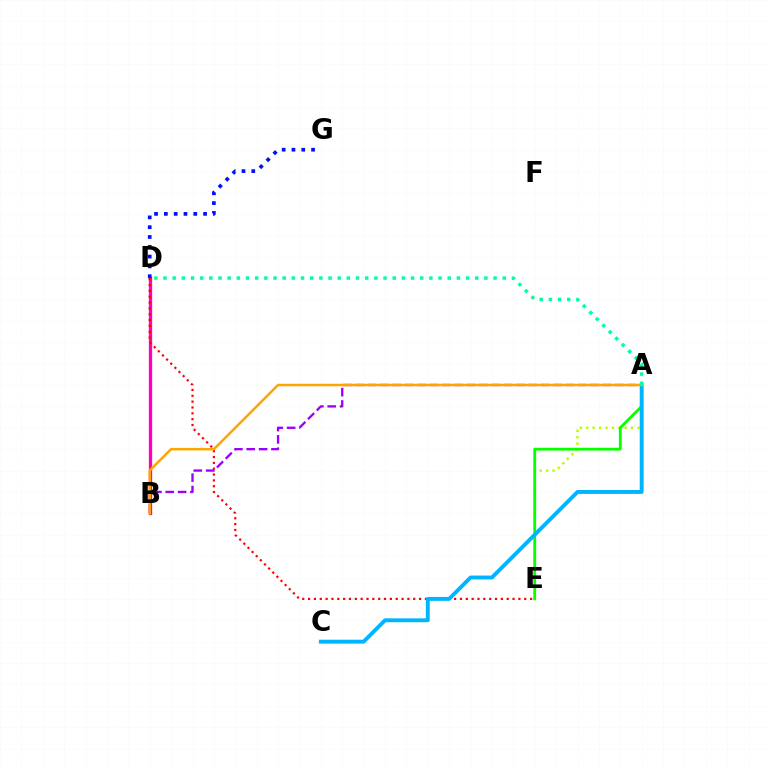{('A', 'B'): [{'color': '#9b00ff', 'line_style': 'dashed', 'thickness': 1.68}, {'color': '#ffa500', 'line_style': 'solid', 'thickness': 1.8}], ('B', 'D'): [{'color': '#ff00bd', 'line_style': 'solid', 'thickness': 2.38}], ('A', 'E'): [{'color': '#b3ff00', 'line_style': 'dotted', 'thickness': 1.74}, {'color': '#08ff00', 'line_style': 'solid', 'thickness': 2.03}], ('D', 'E'): [{'color': '#ff0000', 'line_style': 'dotted', 'thickness': 1.59}], ('A', 'C'): [{'color': '#00b5ff', 'line_style': 'solid', 'thickness': 2.8}], ('D', 'G'): [{'color': '#0010ff', 'line_style': 'dotted', 'thickness': 2.66}], ('A', 'D'): [{'color': '#00ff9d', 'line_style': 'dotted', 'thickness': 2.49}]}